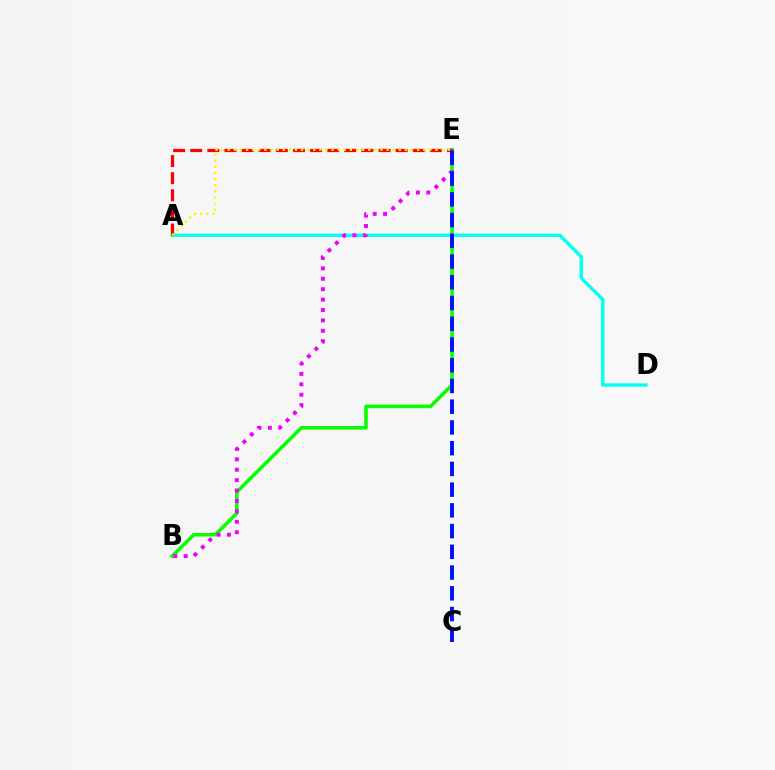{('A', 'D'): [{'color': '#00fff6', 'line_style': 'solid', 'thickness': 2.4}], ('B', 'E'): [{'color': '#08ff00', 'line_style': 'solid', 'thickness': 2.55}, {'color': '#ee00ff', 'line_style': 'dotted', 'thickness': 2.83}], ('A', 'E'): [{'color': '#ff0000', 'line_style': 'dashed', 'thickness': 2.33}, {'color': '#fcf500', 'line_style': 'dotted', 'thickness': 1.66}], ('C', 'E'): [{'color': '#0010ff', 'line_style': 'dashed', 'thickness': 2.82}]}